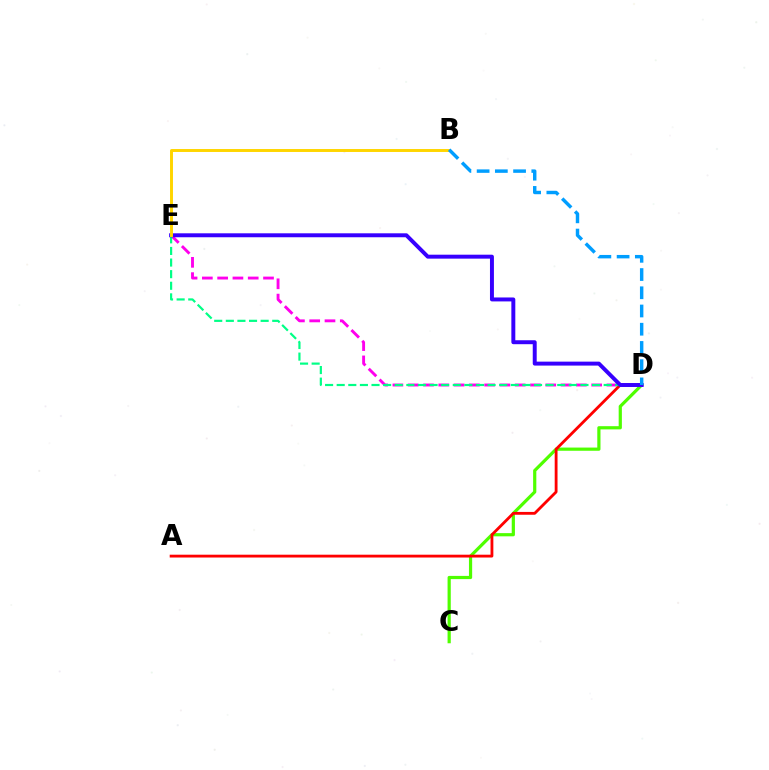{('D', 'E'): [{'color': '#ff00ed', 'line_style': 'dashed', 'thickness': 2.08}, {'color': '#00ff86', 'line_style': 'dashed', 'thickness': 1.58}, {'color': '#3700ff', 'line_style': 'solid', 'thickness': 2.84}], ('C', 'D'): [{'color': '#4fff00', 'line_style': 'solid', 'thickness': 2.31}], ('A', 'D'): [{'color': '#ff0000', 'line_style': 'solid', 'thickness': 2.03}], ('B', 'E'): [{'color': '#ffd500', 'line_style': 'solid', 'thickness': 2.12}], ('B', 'D'): [{'color': '#009eff', 'line_style': 'dashed', 'thickness': 2.48}]}